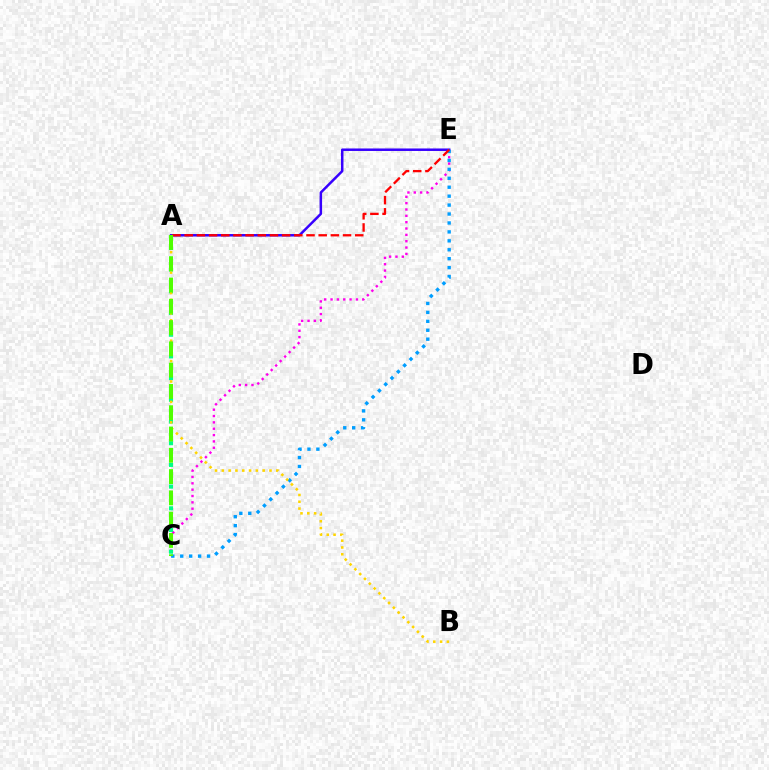{('C', 'E'): [{'color': '#ff00ed', 'line_style': 'dotted', 'thickness': 1.72}, {'color': '#009eff', 'line_style': 'dotted', 'thickness': 2.43}], ('A', 'E'): [{'color': '#3700ff', 'line_style': 'solid', 'thickness': 1.8}, {'color': '#ff0000', 'line_style': 'dashed', 'thickness': 1.65}], ('A', 'C'): [{'color': '#00ff86', 'line_style': 'dotted', 'thickness': 2.95}, {'color': '#4fff00', 'line_style': 'dashed', 'thickness': 2.89}], ('A', 'B'): [{'color': '#ffd500', 'line_style': 'dotted', 'thickness': 1.85}]}